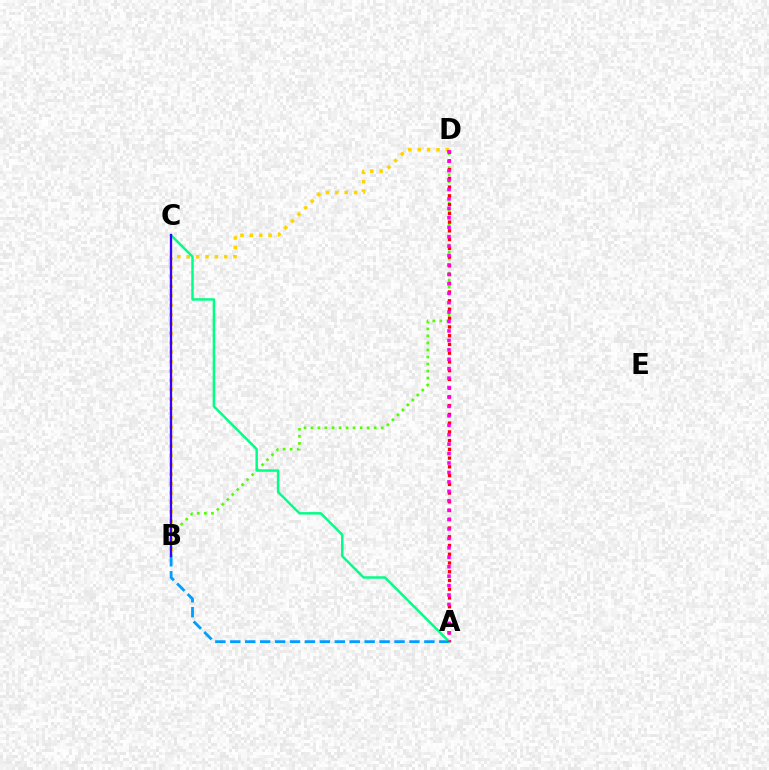{('B', 'D'): [{'color': '#4fff00', 'line_style': 'dotted', 'thickness': 1.91}, {'color': '#ffd500', 'line_style': 'dotted', 'thickness': 2.55}], ('A', 'D'): [{'color': '#ff0000', 'line_style': 'dotted', 'thickness': 2.37}, {'color': '#ff00ed', 'line_style': 'dotted', 'thickness': 2.56}], ('A', 'B'): [{'color': '#009eff', 'line_style': 'dashed', 'thickness': 2.03}], ('A', 'C'): [{'color': '#00ff86', 'line_style': 'solid', 'thickness': 1.78}], ('B', 'C'): [{'color': '#3700ff', 'line_style': 'solid', 'thickness': 1.67}]}